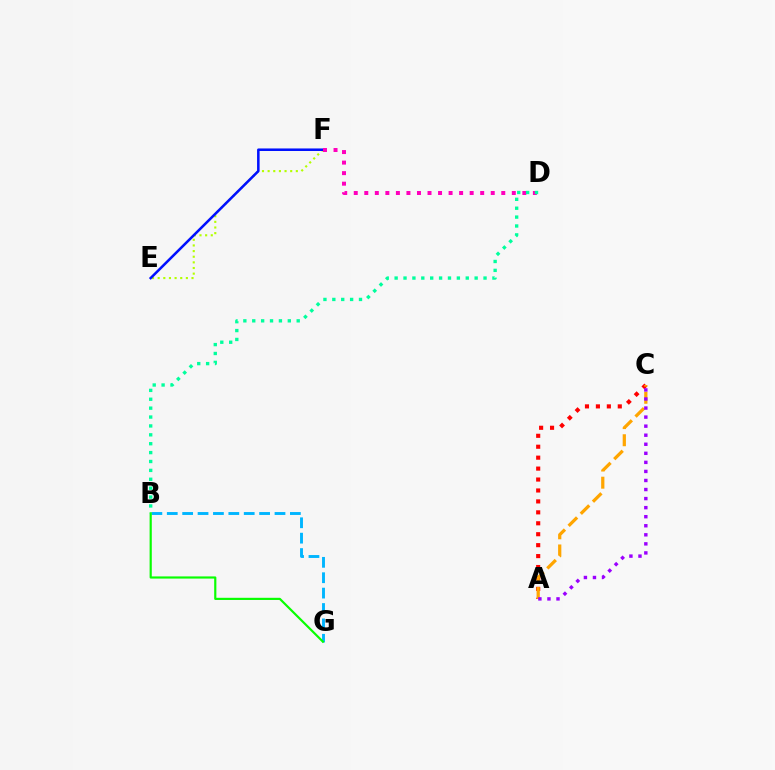{('A', 'C'): [{'color': '#ff0000', 'line_style': 'dotted', 'thickness': 2.97}, {'color': '#ffa500', 'line_style': 'dashed', 'thickness': 2.33}, {'color': '#9b00ff', 'line_style': 'dotted', 'thickness': 2.46}], ('E', 'F'): [{'color': '#b3ff00', 'line_style': 'dotted', 'thickness': 1.53}, {'color': '#0010ff', 'line_style': 'solid', 'thickness': 1.83}], ('B', 'G'): [{'color': '#00b5ff', 'line_style': 'dashed', 'thickness': 2.09}, {'color': '#08ff00', 'line_style': 'solid', 'thickness': 1.57}], ('D', 'F'): [{'color': '#ff00bd', 'line_style': 'dotted', 'thickness': 2.86}], ('B', 'D'): [{'color': '#00ff9d', 'line_style': 'dotted', 'thickness': 2.42}]}